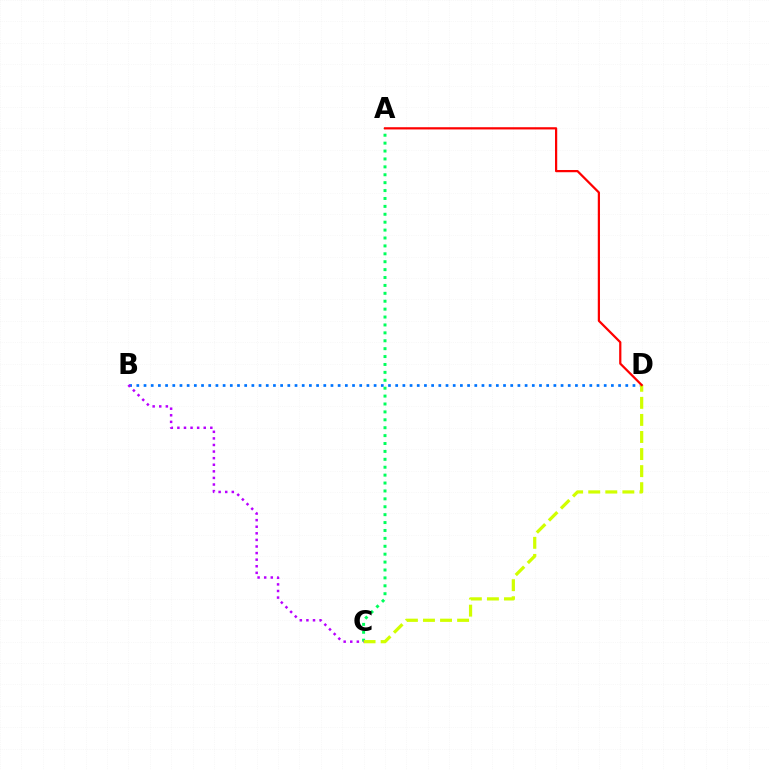{('B', 'D'): [{'color': '#0074ff', 'line_style': 'dotted', 'thickness': 1.95}], ('A', 'C'): [{'color': '#00ff5c', 'line_style': 'dotted', 'thickness': 2.15}], ('C', 'D'): [{'color': '#d1ff00', 'line_style': 'dashed', 'thickness': 2.32}], ('A', 'D'): [{'color': '#ff0000', 'line_style': 'solid', 'thickness': 1.6}], ('B', 'C'): [{'color': '#b900ff', 'line_style': 'dotted', 'thickness': 1.79}]}